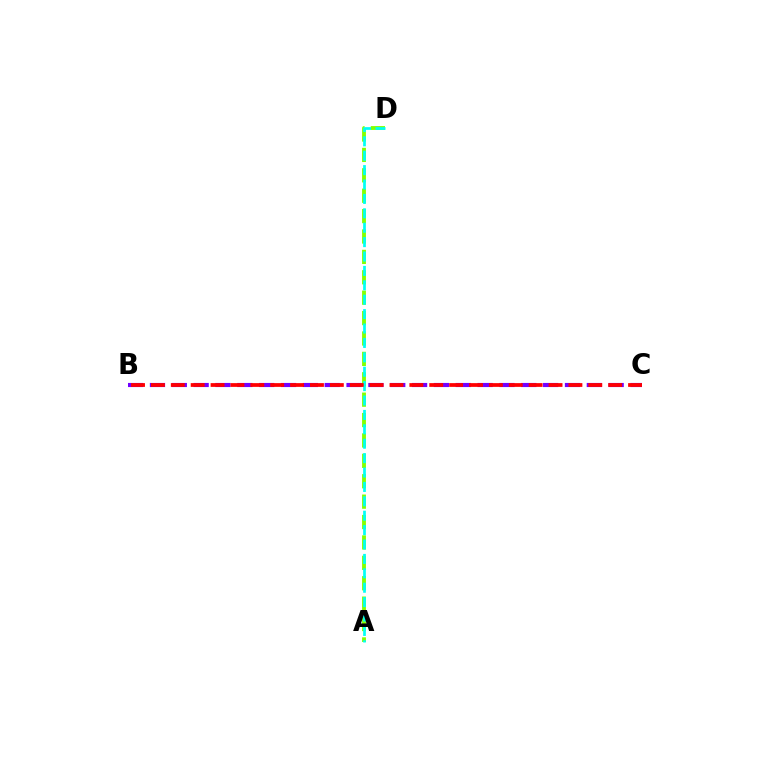{('A', 'D'): [{'color': '#84ff00', 'line_style': 'dashed', 'thickness': 2.77}, {'color': '#00fff6', 'line_style': 'dashed', 'thickness': 1.96}], ('B', 'C'): [{'color': '#7200ff', 'line_style': 'dashed', 'thickness': 2.97}, {'color': '#ff0000', 'line_style': 'dashed', 'thickness': 2.7}]}